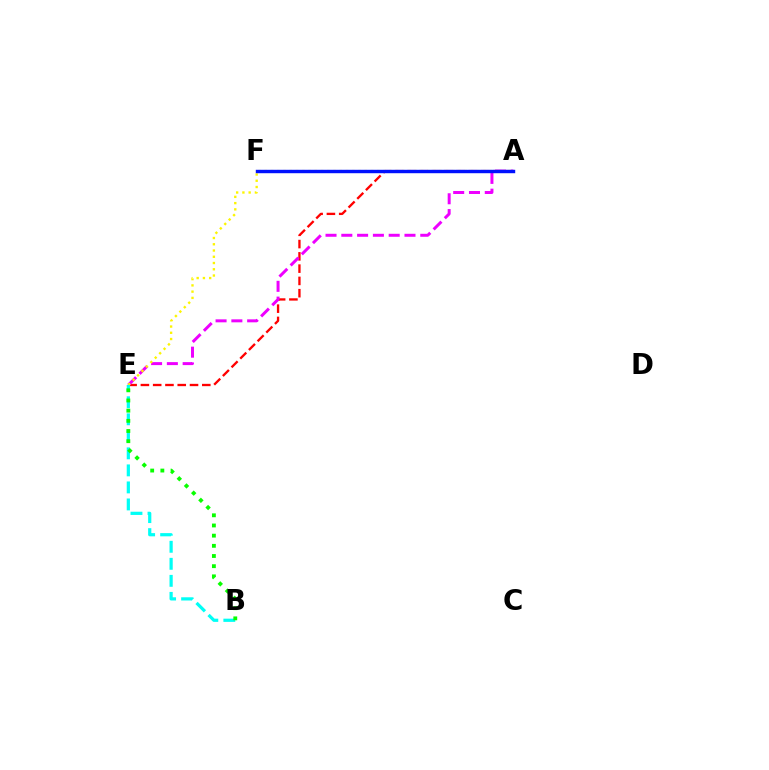{('A', 'E'): [{'color': '#ff0000', 'line_style': 'dashed', 'thickness': 1.67}, {'color': '#ee00ff', 'line_style': 'dashed', 'thickness': 2.15}, {'color': '#fcf500', 'line_style': 'dotted', 'thickness': 1.7}], ('B', 'E'): [{'color': '#00fff6', 'line_style': 'dashed', 'thickness': 2.31}, {'color': '#08ff00', 'line_style': 'dotted', 'thickness': 2.76}], ('A', 'F'): [{'color': '#0010ff', 'line_style': 'solid', 'thickness': 2.47}]}